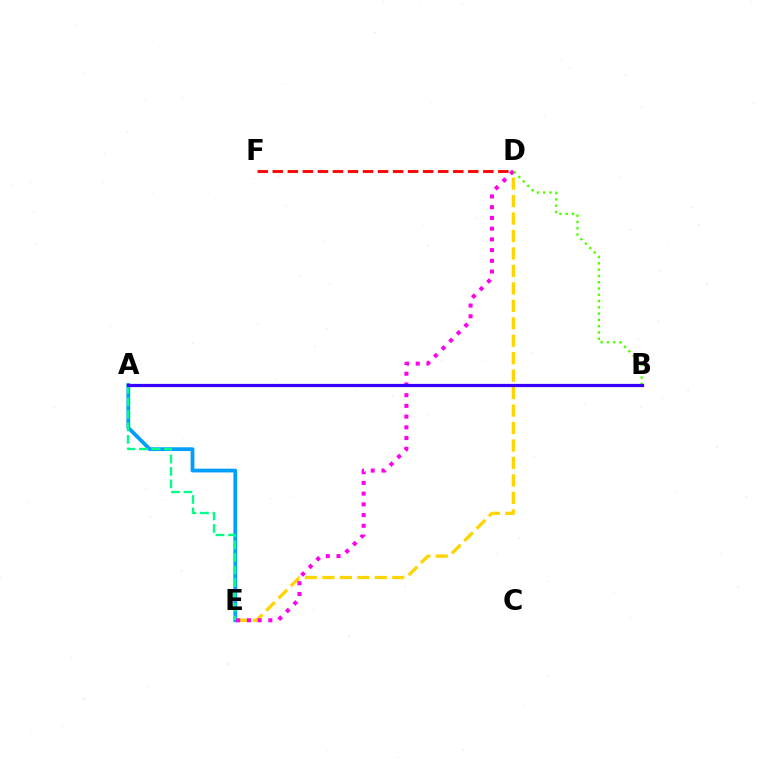{('D', 'E'): [{'color': '#ffd500', 'line_style': 'dashed', 'thickness': 2.37}, {'color': '#ff00ed', 'line_style': 'dotted', 'thickness': 2.91}], ('A', 'E'): [{'color': '#009eff', 'line_style': 'solid', 'thickness': 2.71}, {'color': '#00ff86', 'line_style': 'dashed', 'thickness': 1.7}], ('B', 'D'): [{'color': '#4fff00', 'line_style': 'dotted', 'thickness': 1.71}], ('D', 'F'): [{'color': '#ff0000', 'line_style': 'dashed', 'thickness': 2.04}], ('A', 'B'): [{'color': '#3700ff', 'line_style': 'solid', 'thickness': 2.32}]}